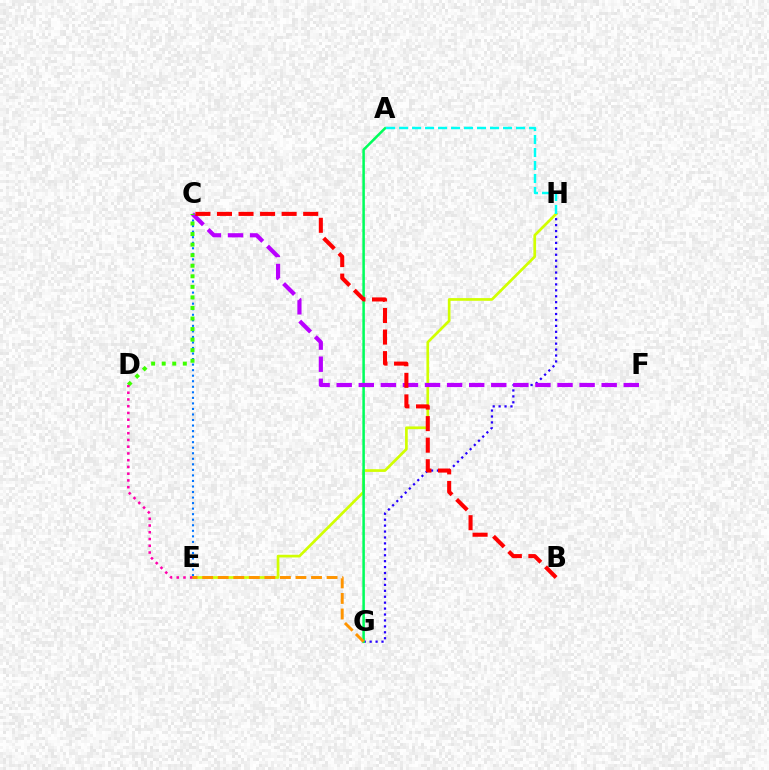{('C', 'E'): [{'color': '#0074ff', 'line_style': 'dotted', 'thickness': 1.51}], ('G', 'H'): [{'color': '#2500ff', 'line_style': 'dotted', 'thickness': 1.61}], ('E', 'H'): [{'color': '#d1ff00', 'line_style': 'solid', 'thickness': 1.94}], ('A', 'G'): [{'color': '#00ff5c', 'line_style': 'solid', 'thickness': 1.82}], ('C', 'F'): [{'color': '#b900ff', 'line_style': 'dashed', 'thickness': 3.0}], ('C', 'D'): [{'color': '#3dff00', 'line_style': 'dotted', 'thickness': 2.87}], ('E', 'G'): [{'color': '#ff9400', 'line_style': 'dashed', 'thickness': 2.11}], ('B', 'C'): [{'color': '#ff0000', 'line_style': 'dashed', 'thickness': 2.93}], ('A', 'H'): [{'color': '#00fff6', 'line_style': 'dashed', 'thickness': 1.77}], ('D', 'E'): [{'color': '#ff00ac', 'line_style': 'dotted', 'thickness': 1.83}]}